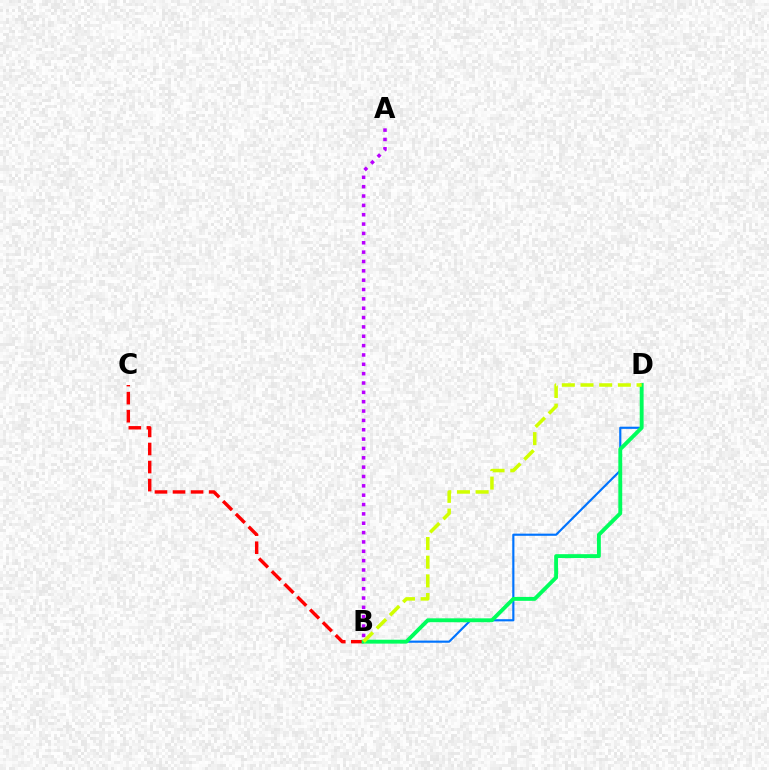{('B', 'D'): [{'color': '#0074ff', 'line_style': 'solid', 'thickness': 1.55}, {'color': '#00ff5c', 'line_style': 'solid', 'thickness': 2.8}, {'color': '#d1ff00', 'line_style': 'dashed', 'thickness': 2.54}], ('B', 'C'): [{'color': '#ff0000', 'line_style': 'dashed', 'thickness': 2.45}], ('A', 'B'): [{'color': '#b900ff', 'line_style': 'dotted', 'thickness': 2.54}]}